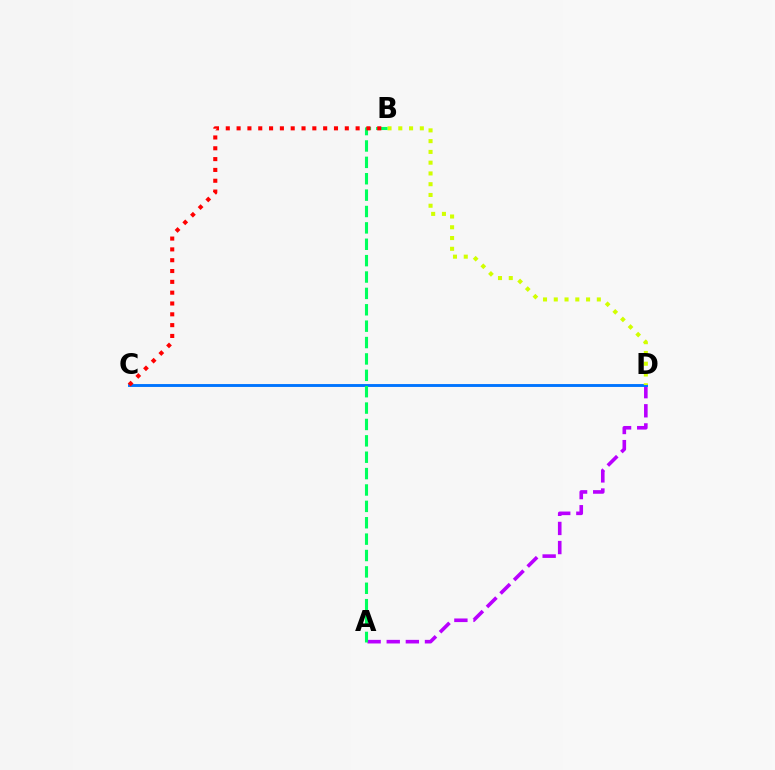{('A', 'D'): [{'color': '#b900ff', 'line_style': 'dashed', 'thickness': 2.6}], ('C', 'D'): [{'color': '#0074ff', 'line_style': 'solid', 'thickness': 2.08}], ('B', 'D'): [{'color': '#d1ff00', 'line_style': 'dotted', 'thickness': 2.93}], ('A', 'B'): [{'color': '#00ff5c', 'line_style': 'dashed', 'thickness': 2.23}], ('B', 'C'): [{'color': '#ff0000', 'line_style': 'dotted', 'thickness': 2.94}]}